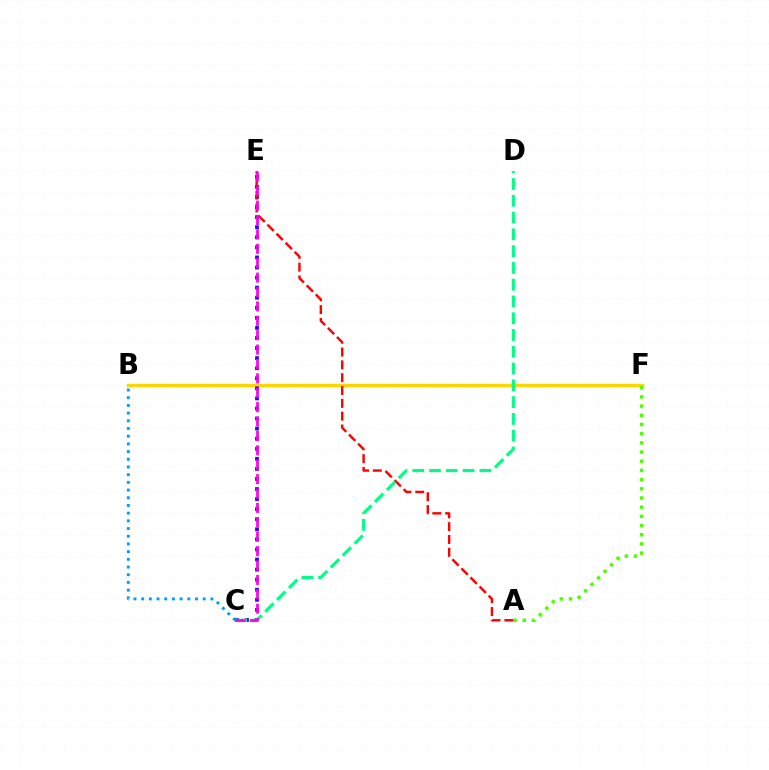{('B', 'F'): [{'color': '#ffd500', 'line_style': 'solid', 'thickness': 2.49}], ('B', 'C'): [{'color': '#009eff', 'line_style': 'dotted', 'thickness': 2.09}], ('C', 'E'): [{'color': '#3700ff', 'line_style': 'dotted', 'thickness': 2.74}, {'color': '#ff00ed', 'line_style': 'dashed', 'thickness': 1.96}], ('A', 'F'): [{'color': '#4fff00', 'line_style': 'dotted', 'thickness': 2.5}], ('A', 'E'): [{'color': '#ff0000', 'line_style': 'dashed', 'thickness': 1.74}], ('C', 'D'): [{'color': '#00ff86', 'line_style': 'dashed', 'thickness': 2.28}]}